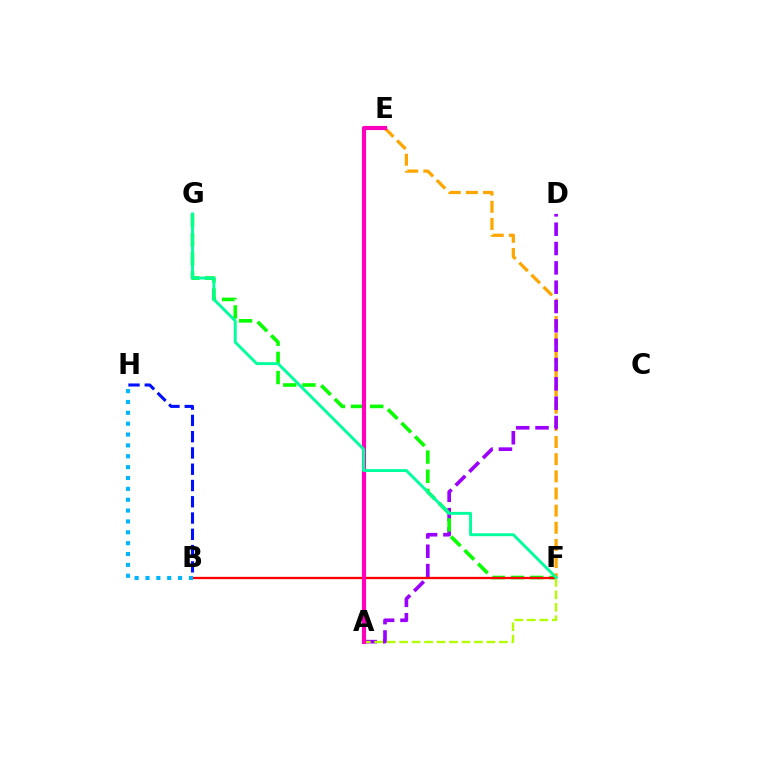{('E', 'F'): [{'color': '#ffa500', 'line_style': 'dashed', 'thickness': 2.33}], ('A', 'D'): [{'color': '#9b00ff', 'line_style': 'dashed', 'thickness': 2.63}], ('B', 'H'): [{'color': '#0010ff', 'line_style': 'dashed', 'thickness': 2.21}, {'color': '#00b5ff', 'line_style': 'dotted', 'thickness': 2.95}], ('F', 'G'): [{'color': '#08ff00', 'line_style': 'dashed', 'thickness': 2.6}, {'color': '#00ff9d', 'line_style': 'solid', 'thickness': 2.09}], ('B', 'F'): [{'color': '#ff0000', 'line_style': 'solid', 'thickness': 1.66}], ('A', 'F'): [{'color': '#b3ff00', 'line_style': 'dashed', 'thickness': 1.69}], ('A', 'E'): [{'color': '#ff00bd', 'line_style': 'solid', 'thickness': 2.98}]}